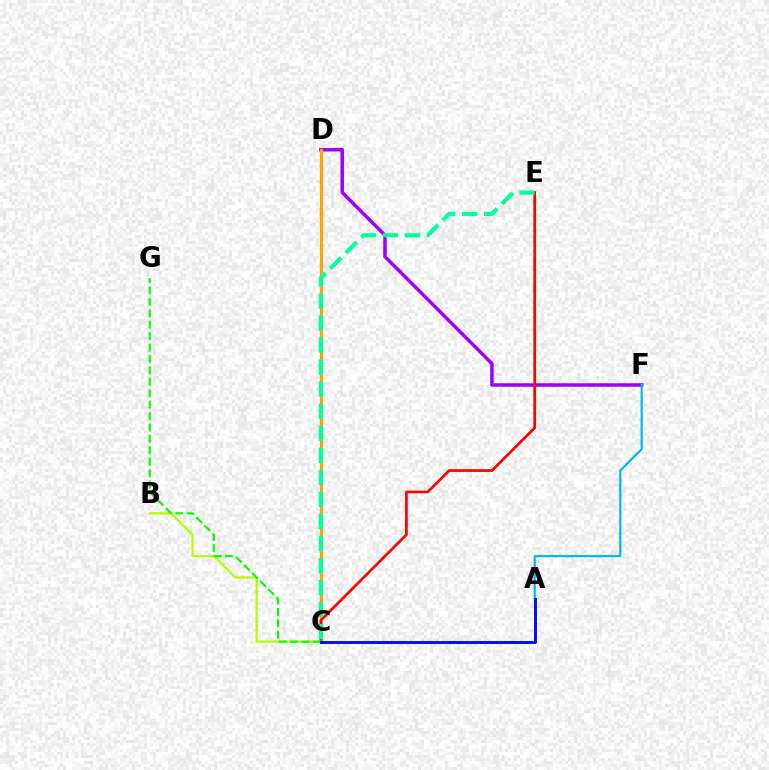{('D', 'F'): [{'color': '#9b00ff', 'line_style': 'solid', 'thickness': 2.51}], ('C', 'D'): [{'color': '#ff00bd', 'line_style': 'solid', 'thickness': 1.94}, {'color': '#ffa500', 'line_style': 'solid', 'thickness': 2.34}], ('C', 'E'): [{'color': '#ff0000', 'line_style': 'solid', 'thickness': 1.95}, {'color': '#00ff9d', 'line_style': 'dashed', 'thickness': 2.99}], ('A', 'F'): [{'color': '#00b5ff', 'line_style': 'solid', 'thickness': 1.55}], ('B', 'C'): [{'color': '#b3ff00', 'line_style': 'solid', 'thickness': 1.59}], ('C', 'G'): [{'color': '#08ff00', 'line_style': 'dashed', 'thickness': 1.55}], ('A', 'C'): [{'color': '#0010ff', 'line_style': 'solid', 'thickness': 2.13}]}